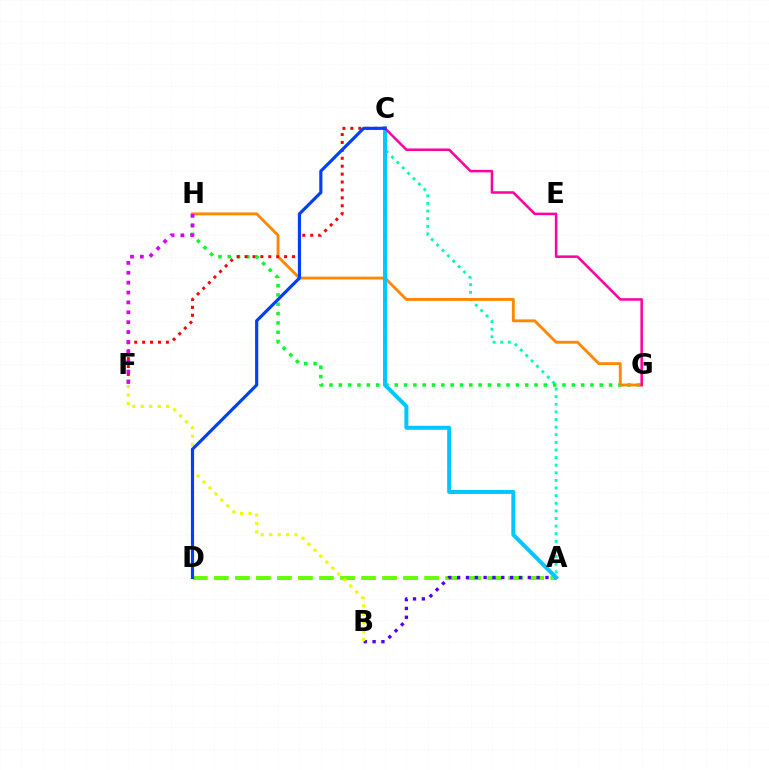{('A', 'C'): [{'color': '#00ffaf', 'line_style': 'dotted', 'thickness': 2.07}, {'color': '#00c7ff', 'line_style': 'solid', 'thickness': 2.89}], ('G', 'H'): [{'color': '#00ff27', 'line_style': 'dotted', 'thickness': 2.53}, {'color': '#ff8800', 'line_style': 'solid', 'thickness': 2.07}], ('C', 'F'): [{'color': '#ff0000', 'line_style': 'dotted', 'thickness': 2.15}], ('F', 'H'): [{'color': '#d600ff', 'line_style': 'dotted', 'thickness': 2.68}], ('A', 'D'): [{'color': '#66ff00', 'line_style': 'dashed', 'thickness': 2.86}], ('A', 'B'): [{'color': '#4f00ff', 'line_style': 'dotted', 'thickness': 2.4}], ('B', 'F'): [{'color': '#eeff00', 'line_style': 'dotted', 'thickness': 2.29}], ('C', 'G'): [{'color': '#ff00a0', 'line_style': 'solid', 'thickness': 1.82}], ('C', 'D'): [{'color': '#003fff', 'line_style': 'solid', 'thickness': 2.28}]}